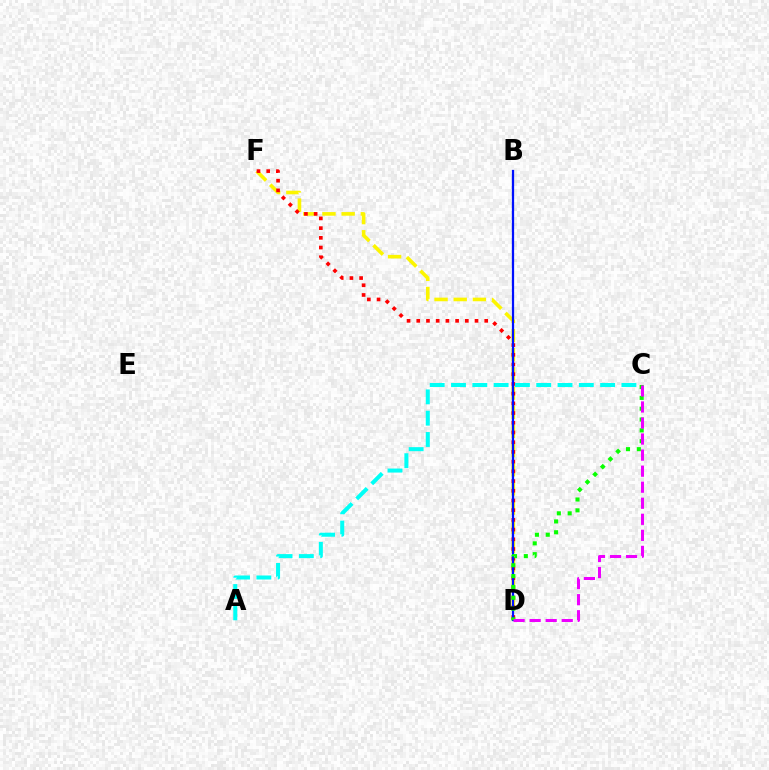{('D', 'F'): [{'color': '#fcf500', 'line_style': 'dashed', 'thickness': 2.6}, {'color': '#ff0000', 'line_style': 'dotted', 'thickness': 2.64}], ('B', 'D'): [{'color': '#0010ff', 'line_style': 'solid', 'thickness': 1.62}], ('C', 'D'): [{'color': '#08ff00', 'line_style': 'dotted', 'thickness': 2.94}, {'color': '#ee00ff', 'line_style': 'dashed', 'thickness': 2.18}], ('A', 'C'): [{'color': '#00fff6', 'line_style': 'dashed', 'thickness': 2.89}]}